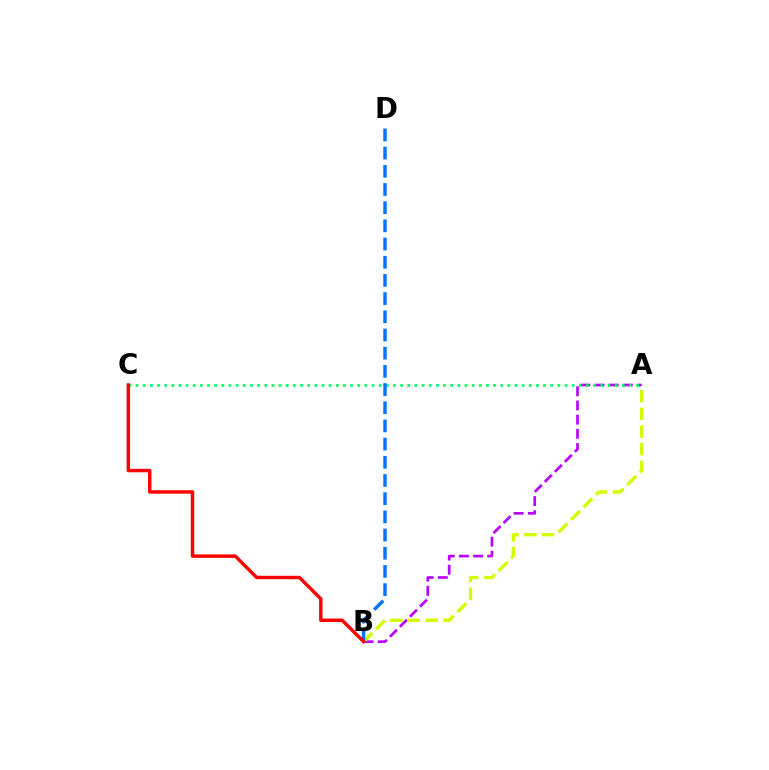{('A', 'B'): [{'color': '#b900ff', 'line_style': 'dashed', 'thickness': 1.92}, {'color': '#d1ff00', 'line_style': 'dashed', 'thickness': 2.4}], ('A', 'C'): [{'color': '#00ff5c', 'line_style': 'dotted', 'thickness': 1.94}], ('B', 'D'): [{'color': '#0074ff', 'line_style': 'dashed', 'thickness': 2.47}], ('B', 'C'): [{'color': '#ff0000', 'line_style': 'solid', 'thickness': 2.47}]}